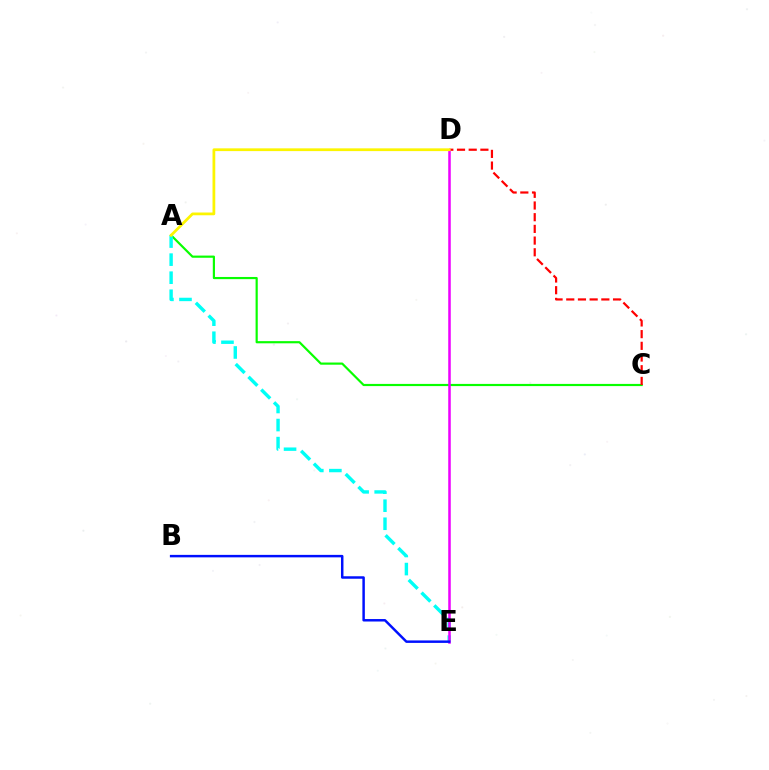{('A', 'C'): [{'color': '#08ff00', 'line_style': 'solid', 'thickness': 1.57}], ('A', 'E'): [{'color': '#00fff6', 'line_style': 'dashed', 'thickness': 2.45}], ('C', 'D'): [{'color': '#ff0000', 'line_style': 'dashed', 'thickness': 1.59}], ('D', 'E'): [{'color': '#ee00ff', 'line_style': 'solid', 'thickness': 1.82}], ('B', 'E'): [{'color': '#0010ff', 'line_style': 'solid', 'thickness': 1.78}], ('A', 'D'): [{'color': '#fcf500', 'line_style': 'solid', 'thickness': 1.99}]}